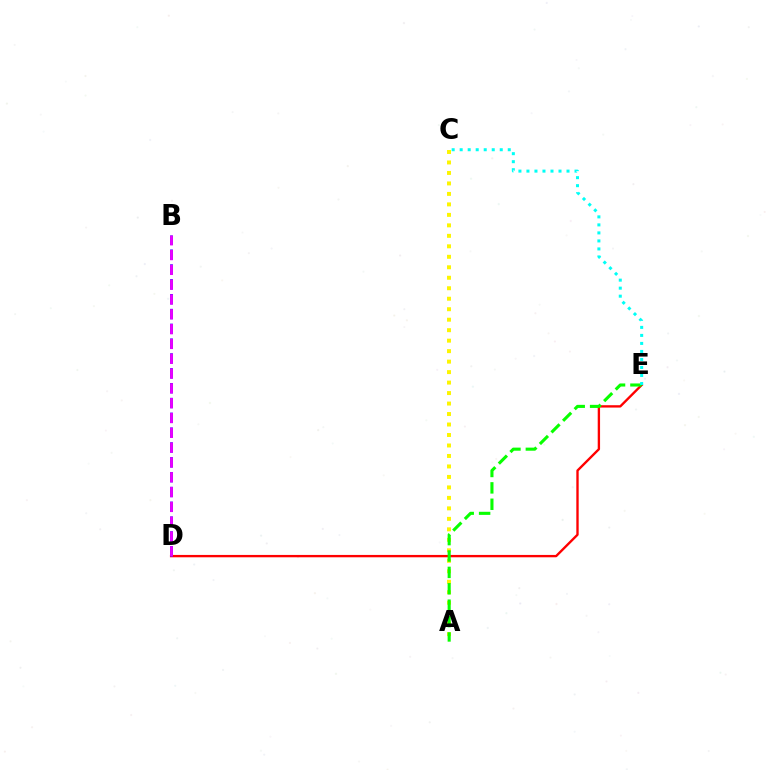{('D', 'E'): [{'color': '#ff0000', 'line_style': 'solid', 'thickness': 1.7}], ('A', 'C'): [{'color': '#fcf500', 'line_style': 'dotted', 'thickness': 2.85}], ('B', 'D'): [{'color': '#0010ff', 'line_style': 'dashed', 'thickness': 2.01}, {'color': '#ee00ff', 'line_style': 'dashed', 'thickness': 2.01}], ('A', 'E'): [{'color': '#08ff00', 'line_style': 'dashed', 'thickness': 2.23}], ('C', 'E'): [{'color': '#00fff6', 'line_style': 'dotted', 'thickness': 2.18}]}